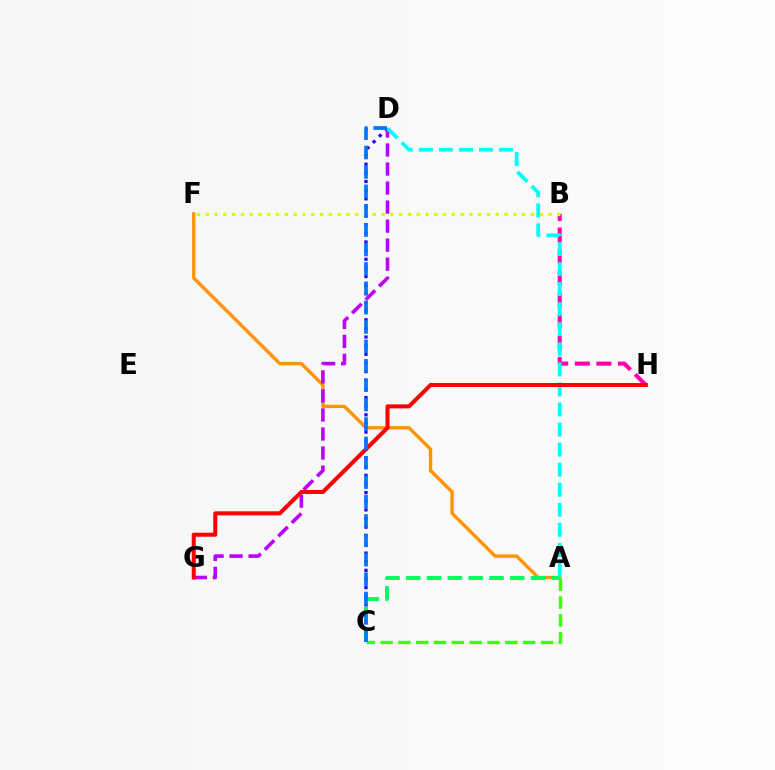{('C', 'D'): [{'color': '#2500ff', 'line_style': 'dotted', 'thickness': 2.35}, {'color': '#0074ff', 'line_style': 'dashed', 'thickness': 2.63}], ('A', 'F'): [{'color': '#ff9400', 'line_style': 'solid', 'thickness': 2.43}], ('A', 'C'): [{'color': '#00ff5c', 'line_style': 'dashed', 'thickness': 2.83}, {'color': '#3dff00', 'line_style': 'dashed', 'thickness': 2.42}], ('D', 'G'): [{'color': '#b900ff', 'line_style': 'dashed', 'thickness': 2.58}], ('B', 'H'): [{'color': '#ff00ac', 'line_style': 'dashed', 'thickness': 2.93}], ('A', 'D'): [{'color': '#00fff6', 'line_style': 'dashed', 'thickness': 2.72}], ('G', 'H'): [{'color': '#ff0000', 'line_style': 'solid', 'thickness': 2.9}], ('B', 'F'): [{'color': '#d1ff00', 'line_style': 'dotted', 'thickness': 2.39}]}